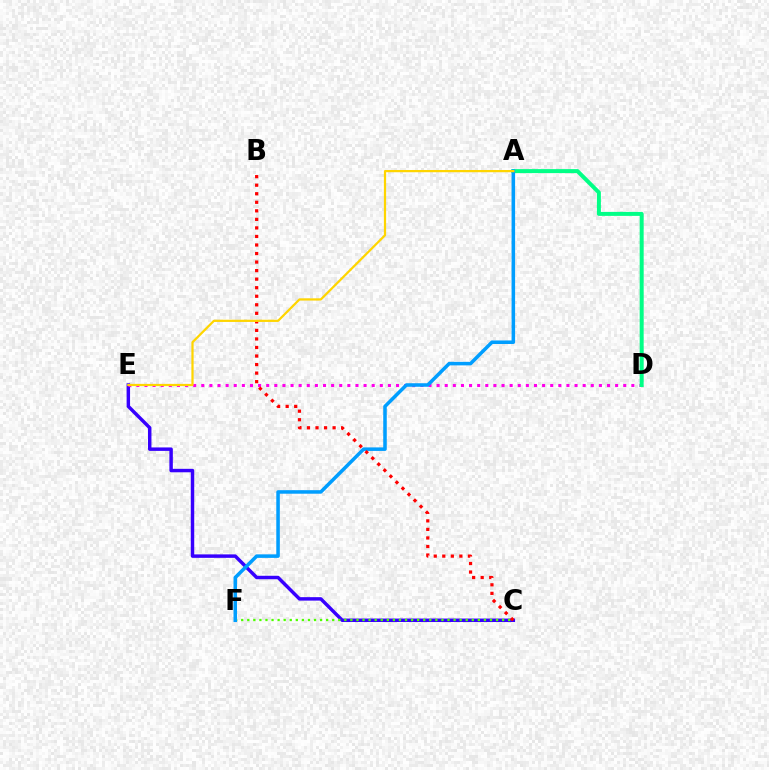{('C', 'E'): [{'color': '#3700ff', 'line_style': 'solid', 'thickness': 2.49}], ('C', 'F'): [{'color': '#4fff00', 'line_style': 'dotted', 'thickness': 1.65}], ('D', 'E'): [{'color': '#ff00ed', 'line_style': 'dotted', 'thickness': 2.2}], ('A', 'D'): [{'color': '#00ff86', 'line_style': 'solid', 'thickness': 2.87}], ('A', 'F'): [{'color': '#009eff', 'line_style': 'solid', 'thickness': 2.55}], ('B', 'C'): [{'color': '#ff0000', 'line_style': 'dotted', 'thickness': 2.32}], ('A', 'E'): [{'color': '#ffd500', 'line_style': 'solid', 'thickness': 1.6}]}